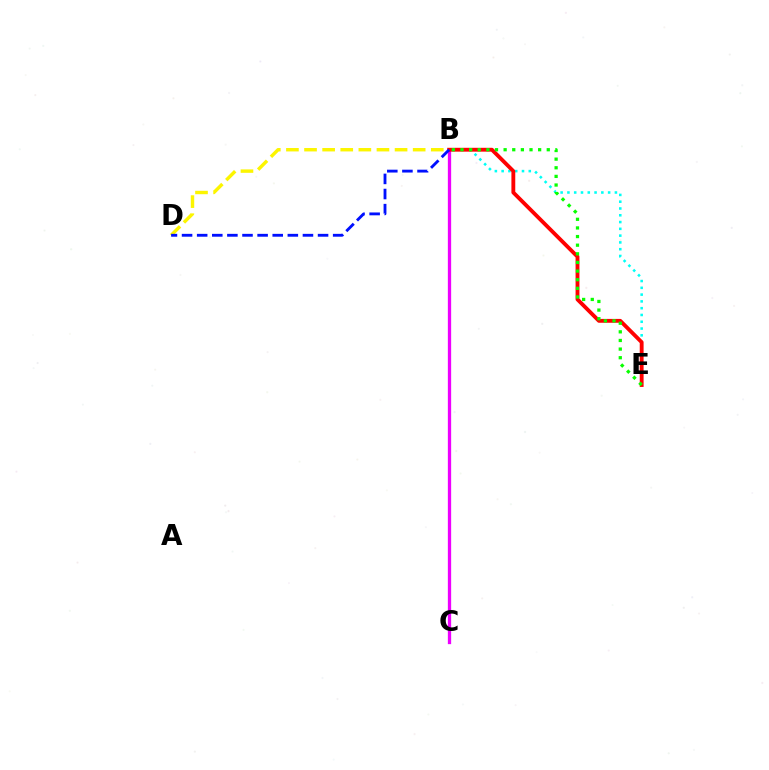{('B', 'D'): [{'color': '#fcf500', 'line_style': 'dashed', 'thickness': 2.46}, {'color': '#0010ff', 'line_style': 'dashed', 'thickness': 2.05}], ('B', 'C'): [{'color': '#ee00ff', 'line_style': 'solid', 'thickness': 2.37}], ('B', 'E'): [{'color': '#00fff6', 'line_style': 'dotted', 'thickness': 1.84}, {'color': '#ff0000', 'line_style': 'solid', 'thickness': 2.77}, {'color': '#08ff00', 'line_style': 'dotted', 'thickness': 2.34}]}